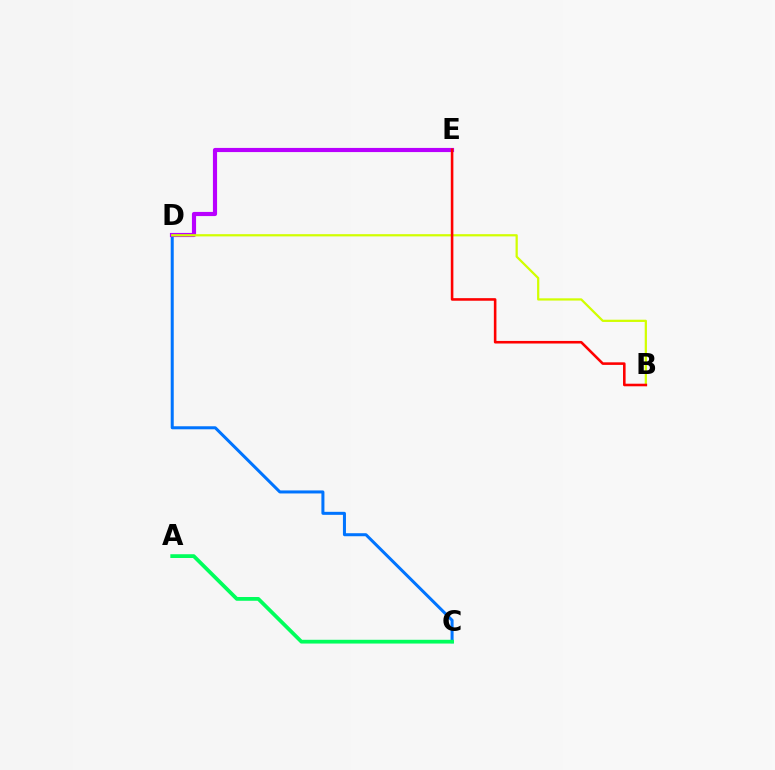{('C', 'D'): [{'color': '#0074ff', 'line_style': 'solid', 'thickness': 2.18}], ('D', 'E'): [{'color': '#b900ff', 'line_style': 'solid', 'thickness': 2.99}], ('B', 'D'): [{'color': '#d1ff00', 'line_style': 'solid', 'thickness': 1.61}], ('A', 'C'): [{'color': '#00ff5c', 'line_style': 'solid', 'thickness': 2.71}], ('B', 'E'): [{'color': '#ff0000', 'line_style': 'solid', 'thickness': 1.86}]}